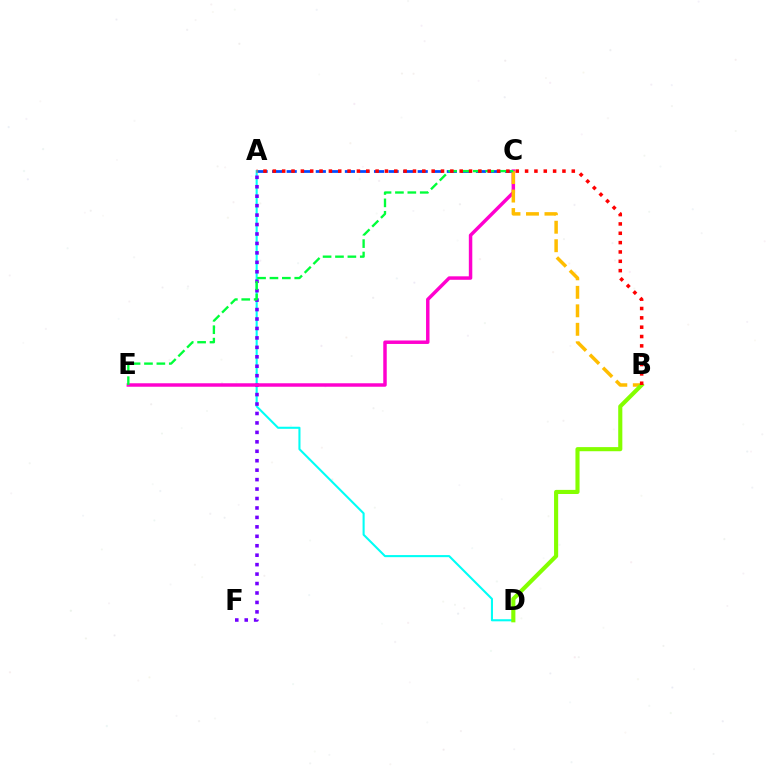{('A', 'C'): [{'color': '#004bff', 'line_style': 'dashed', 'thickness': 1.98}], ('A', 'D'): [{'color': '#00fff6', 'line_style': 'solid', 'thickness': 1.5}], ('A', 'F'): [{'color': '#7200ff', 'line_style': 'dotted', 'thickness': 2.57}], ('C', 'E'): [{'color': '#ff00cf', 'line_style': 'solid', 'thickness': 2.49}, {'color': '#00ff39', 'line_style': 'dashed', 'thickness': 1.68}], ('B', 'C'): [{'color': '#ffbd00', 'line_style': 'dashed', 'thickness': 2.51}], ('B', 'D'): [{'color': '#84ff00', 'line_style': 'solid', 'thickness': 2.96}], ('A', 'B'): [{'color': '#ff0000', 'line_style': 'dotted', 'thickness': 2.54}]}